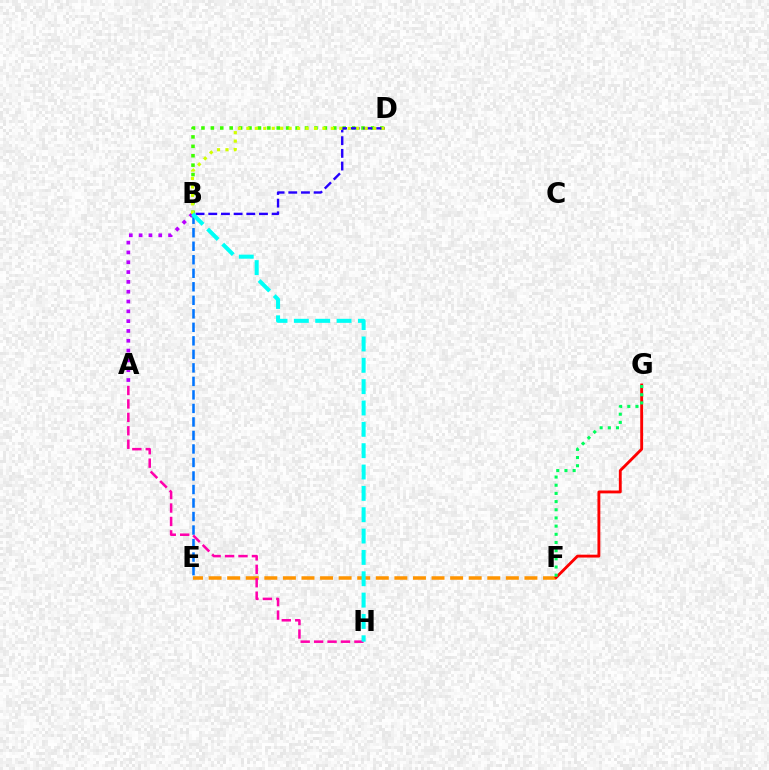{('B', 'D'): [{'color': '#3dff00', 'line_style': 'dotted', 'thickness': 2.56}, {'color': '#2500ff', 'line_style': 'dashed', 'thickness': 1.72}, {'color': '#d1ff00', 'line_style': 'dotted', 'thickness': 2.3}], ('E', 'F'): [{'color': '#ff9400', 'line_style': 'dashed', 'thickness': 2.52}], ('B', 'E'): [{'color': '#0074ff', 'line_style': 'dashed', 'thickness': 1.84}], ('A', 'B'): [{'color': '#b900ff', 'line_style': 'dotted', 'thickness': 2.67}], ('F', 'G'): [{'color': '#ff0000', 'line_style': 'solid', 'thickness': 2.07}, {'color': '#00ff5c', 'line_style': 'dotted', 'thickness': 2.22}], ('A', 'H'): [{'color': '#ff00ac', 'line_style': 'dashed', 'thickness': 1.82}], ('B', 'H'): [{'color': '#00fff6', 'line_style': 'dashed', 'thickness': 2.9}]}